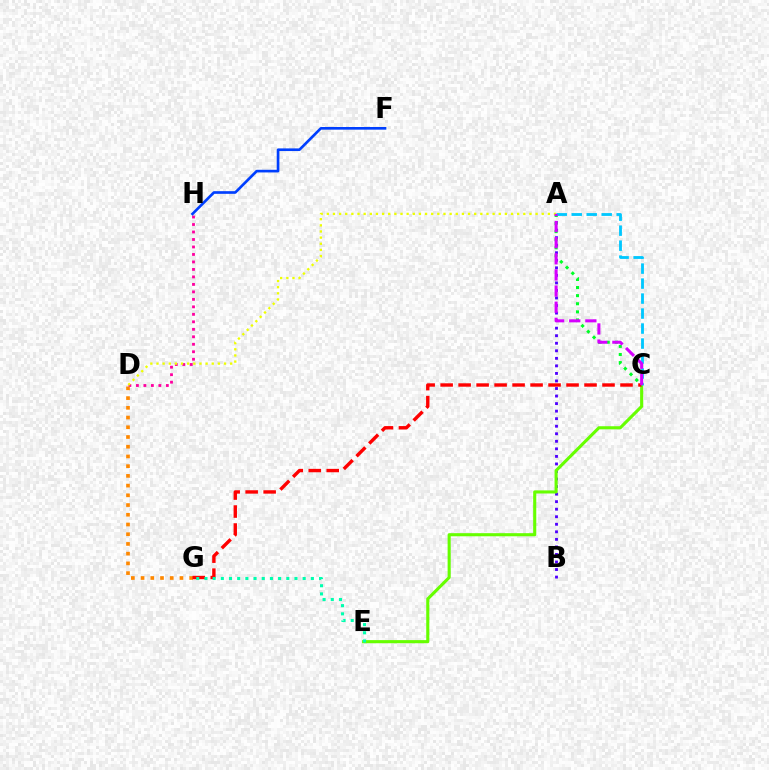{('D', 'H'): [{'color': '#ff00a0', 'line_style': 'dotted', 'thickness': 2.03}], ('D', 'G'): [{'color': '#ff8800', 'line_style': 'dotted', 'thickness': 2.64}], ('A', 'B'): [{'color': '#4f00ff', 'line_style': 'dotted', 'thickness': 2.05}], ('A', 'C'): [{'color': '#00ff27', 'line_style': 'dotted', 'thickness': 2.2}, {'color': '#00c7ff', 'line_style': 'dashed', 'thickness': 2.04}, {'color': '#d600ff', 'line_style': 'dashed', 'thickness': 2.19}], ('F', 'H'): [{'color': '#003fff', 'line_style': 'solid', 'thickness': 1.91}], ('C', 'E'): [{'color': '#66ff00', 'line_style': 'solid', 'thickness': 2.23}], ('A', 'D'): [{'color': '#eeff00', 'line_style': 'dotted', 'thickness': 1.67}], ('C', 'G'): [{'color': '#ff0000', 'line_style': 'dashed', 'thickness': 2.44}], ('E', 'G'): [{'color': '#00ffaf', 'line_style': 'dotted', 'thickness': 2.22}]}